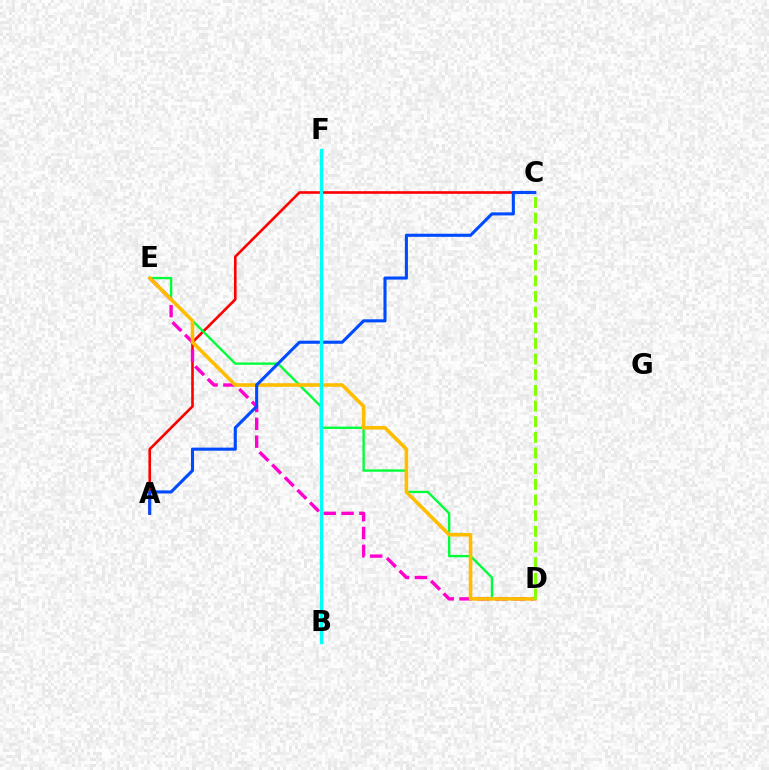{('B', 'F'): [{'color': '#7200ff', 'line_style': 'dashed', 'thickness': 2.17}, {'color': '#00fff6', 'line_style': 'solid', 'thickness': 2.4}], ('A', 'C'): [{'color': '#ff0000', 'line_style': 'solid', 'thickness': 1.89}, {'color': '#004bff', 'line_style': 'solid', 'thickness': 2.23}], ('D', 'E'): [{'color': '#00ff39', 'line_style': 'solid', 'thickness': 1.69}, {'color': '#ff00cf', 'line_style': 'dashed', 'thickness': 2.43}, {'color': '#ffbd00', 'line_style': 'solid', 'thickness': 2.59}], ('C', 'D'): [{'color': '#84ff00', 'line_style': 'dashed', 'thickness': 2.13}]}